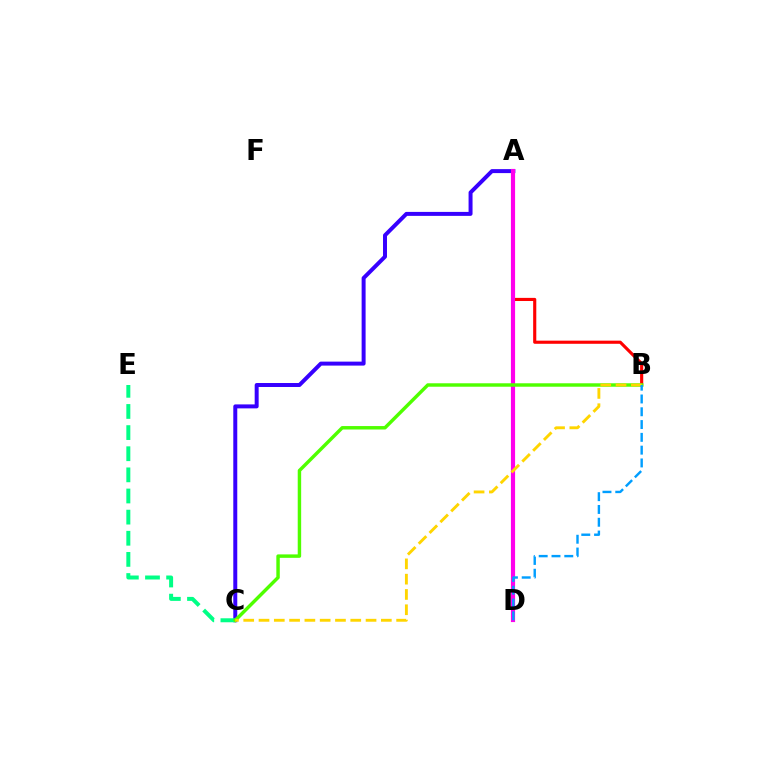{('A', 'B'): [{'color': '#ff0000', 'line_style': 'solid', 'thickness': 2.26}], ('A', 'C'): [{'color': '#3700ff', 'line_style': 'solid', 'thickness': 2.86}], ('C', 'E'): [{'color': '#00ff86', 'line_style': 'dashed', 'thickness': 2.87}], ('A', 'D'): [{'color': '#ff00ed', 'line_style': 'solid', 'thickness': 3.0}], ('B', 'C'): [{'color': '#4fff00', 'line_style': 'solid', 'thickness': 2.48}, {'color': '#ffd500', 'line_style': 'dashed', 'thickness': 2.08}], ('B', 'D'): [{'color': '#009eff', 'line_style': 'dashed', 'thickness': 1.74}]}